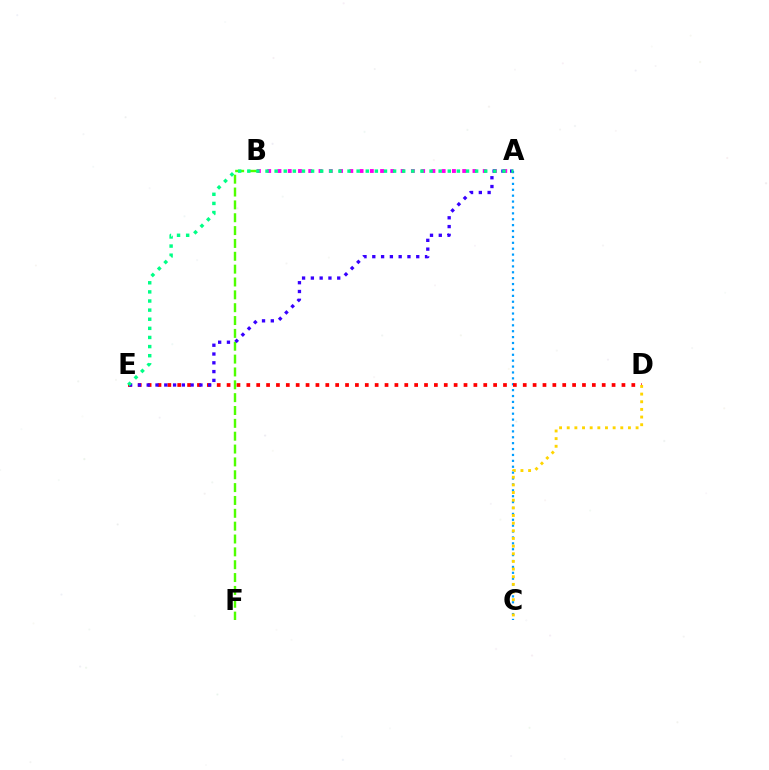{('A', 'B'): [{'color': '#ff00ed', 'line_style': 'dotted', 'thickness': 2.79}], ('A', 'C'): [{'color': '#009eff', 'line_style': 'dotted', 'thickness': 1.6}], ('D', 'E'): [{'color': '#ff0000', 'line_style': 'dotted', 'thickness': 2.68}], ('B', 'F'): [{'color': '#4fff00', 'line_style': 'dashed', 'thickness': 1.75}], ('C', 'D'): [{'color': '#ffd500', 'line_style': 'dotted', 'thickness': 2.08}], ('A', 'E'): [{'color': '#3700ff', 'line_style': 'dotted', 'thickness': 2.39}, {'color': '#00ff86', 'line_style': 'dotted', 'thickness': 2.48}]}